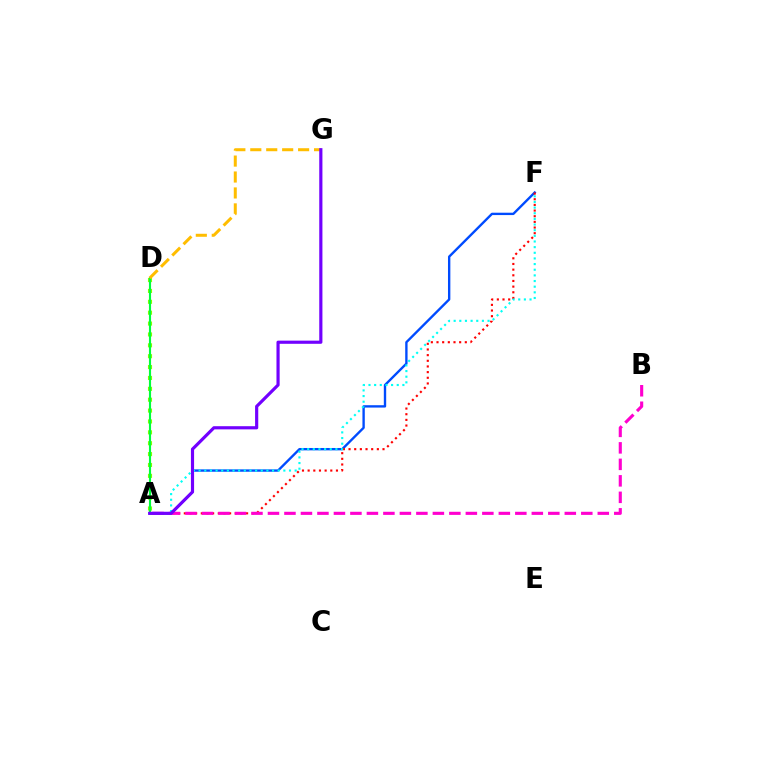{('A', 'D'): [{'color': '#84ff00', 'line_style': 'dotted', 'thickness': 2.96}, {'color': '#00ff39', 'line_style': 'solid', 'thickness': 1.54}], ('A', 'F'): [{'color': '#004bff', 'line_style': 'solid', 'thickness': 1.7}, {'color': '#ff0000', 'line_style': 'dotted', 'thickness': 1.54}, {'color': '#00fff6', 'line_style': 'dotted', 'thickness': 1.53}], ('A', 'B'): [{'color': '#ff00cf', 'line_style': 'dashed', 'thickness': 2.24}], ('D', 'G'): [{'color': '#ffbd00', 'line_style': 'dashed', 'thickness': 2.17}], ('A', 'G'): [{'color': '#7200ff', 'line_style': 'solid', 'thickness': 2.28}]}